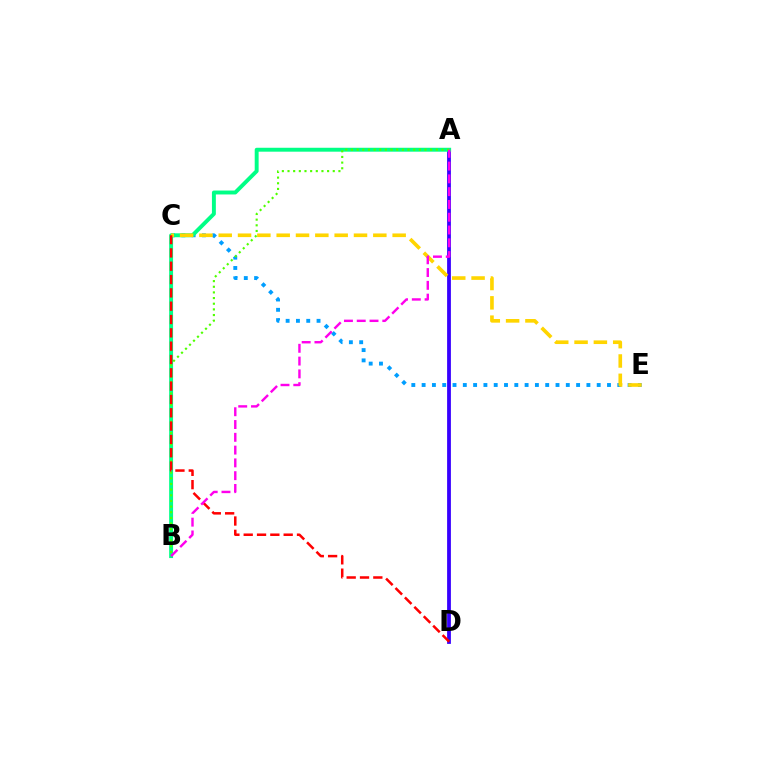{('A', 'D'): [{'color': '#3700ff', 'line_style': 'solid', 'thickness': 2.73}], ('C', 'E'): [{'color': '#009eff', 'line_style': 'dotted', 'thickness': 2.8}, {'color': '#ffd500', 'line_style': 'dashed', 'thickness': 2.63}], ('A', 'B'): [{'color': '#00ff86', 'line_style': 'solid', 'thickness': 2.82}, {'color': '#4fff00', 'line_style': 'dotted', 'thickness': 1.54}, {'color': '#ff00ed', 'line_style': 'dashed', 'thickness': 1.74}], ('C', 'D'): [{'color': '#ff0000', 'line_style': 'dashed', 'thickness': 1.81}]}